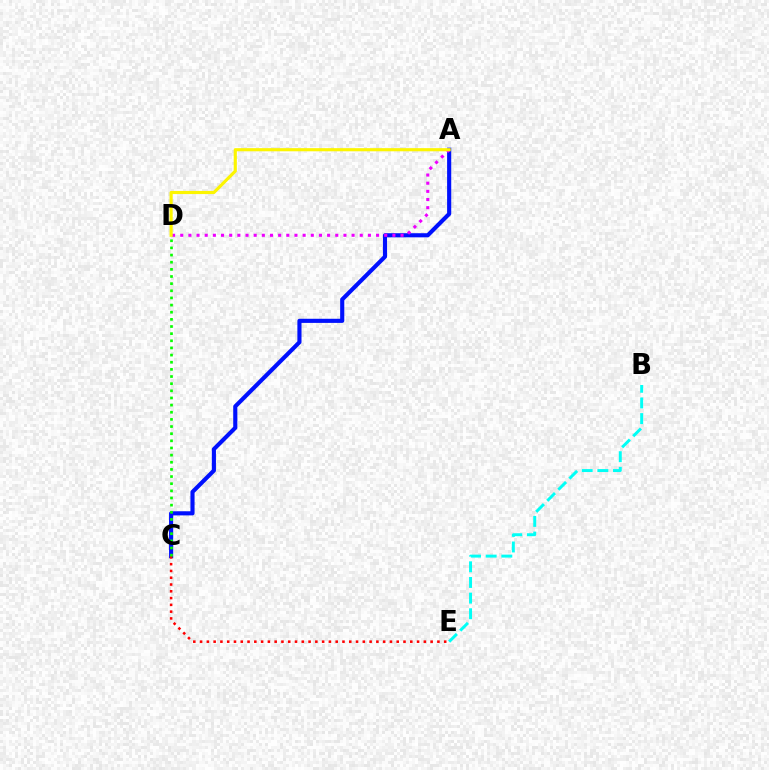{('A', 'C'): [{'color': '#0010ff', 'line_style': 'solid', 'thickness': 2.97}], ('B', 'E'): [{'color': '#00fff6', 'line_style': 'dashed', 'thickness': 2.13}], ('A', 'D'): [{'color': '#ee00ff', 'line_style': 'dotted', 'thickness': 2.22}, {'color': '#fcf500', 'line_style': 'solid', 'thickness': 2.26}], ('C', 'E'): [{'color': '#ff0000', 'line_style': 'dotted', 'thickness': 1.84}], ('C', 'D'): [{'color': '#08ff00', 'line_style': 'dotted', 'thickness': 1.94}]}